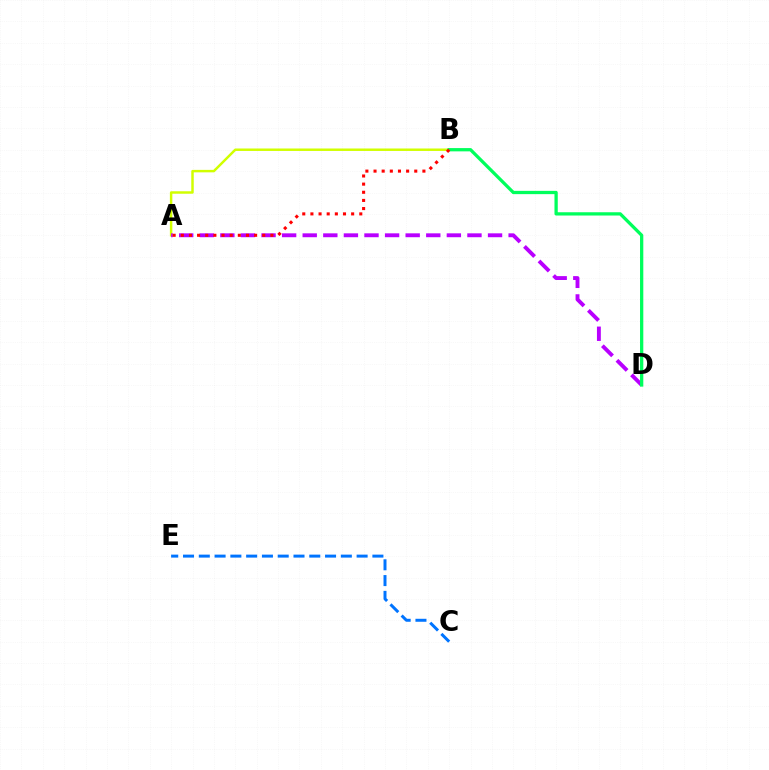{('A', 'B'): [{'color': '#d1ff00', 'line_style': 'solid', 'thickness': 1.77}, {'color': '#ff0000', 'line_style': 'dotted', 'thickness': 2.21}], ('A', 'D'): [{'color': '#b900ff', 'line_style': 'dashed', 'thickness': 2.8}], ('C', 'E'): [{'color': '#0074ff', 'line_style': 'dashed', 'thickness': 2.14}], ('B', 'D'): [{'color': '#00ff5c', 'line_style': 'solid', 'thickness': 2.36}]}